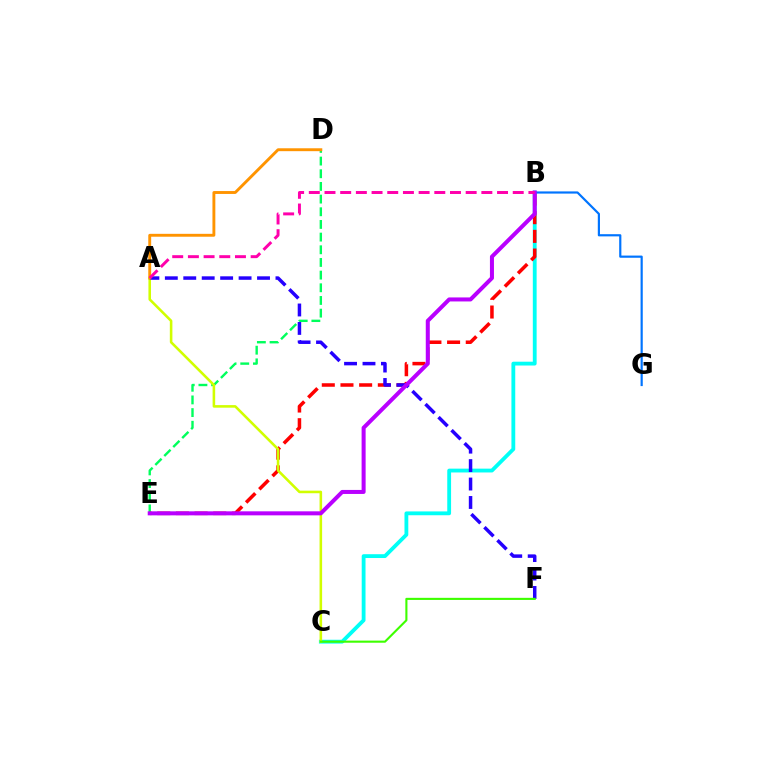{('B', 'C'): [{'color': '#00fff6', 'line_style': 'solid', 'thickness': 2.75}], ('D', 'E'): [{'color': '#00ff5c', 'line_style': 'dashed', 'thickness': 1.72}], ('B', 'E'): [{'color': '#ff0000', 'line_style': 'dashed', 'thickness': 2.54}, {'color': '#b900ff', 'line_style': 'solid', 'thickness': 2.89}], ('A', 'C'): [{'color': '#d1ff00', 'line_style': 'solid', 'thickness': 1.85}], ('A', 'F'): [{'color': '#2500ff', 'line_style': 'dashed', 'thickness': 2.51}], ('B', 'G'): [{'color': '#0074ff', 'line_style': 'solid', 'thickness': 1.57}], ('A', 'D'): [{'color': '#ff9400', 'line_style': 'solid', 'thickness': 2.08}], ('A', 'B'): [{'color': '#ff00ac', 'line_style': 'dashed', 'thickness': 2.13}], ('C', 'F'): [{'color': '#3dff00', 'line_style': 'solid', 'thickness': 1.52}]}